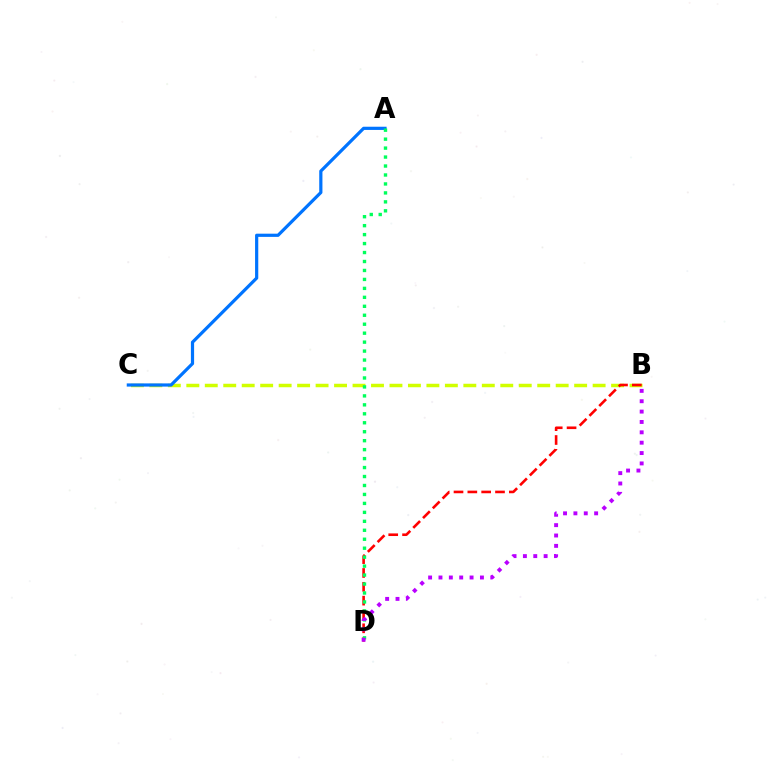{('B', 'C'): [{'color': '#d1ff00', 'line_style': 'dashed', 'thickness': 2.51}], ('A', 'C'): [{'color': '#0074ff', 'line_style': 'solid', 'thickness': 2.3}], ('B', 'D'): [{'color': '#ff0000', 'line_style': 'dashed', 'thickness': 1.88}, {'color': '#b900ff', 'line_style': 'dotted', 'thickness': 2.82}], ('A', 'D'): [{'color': '#00ff5c', 'line_style': 'dotted', 'thickness': 2.43}]}